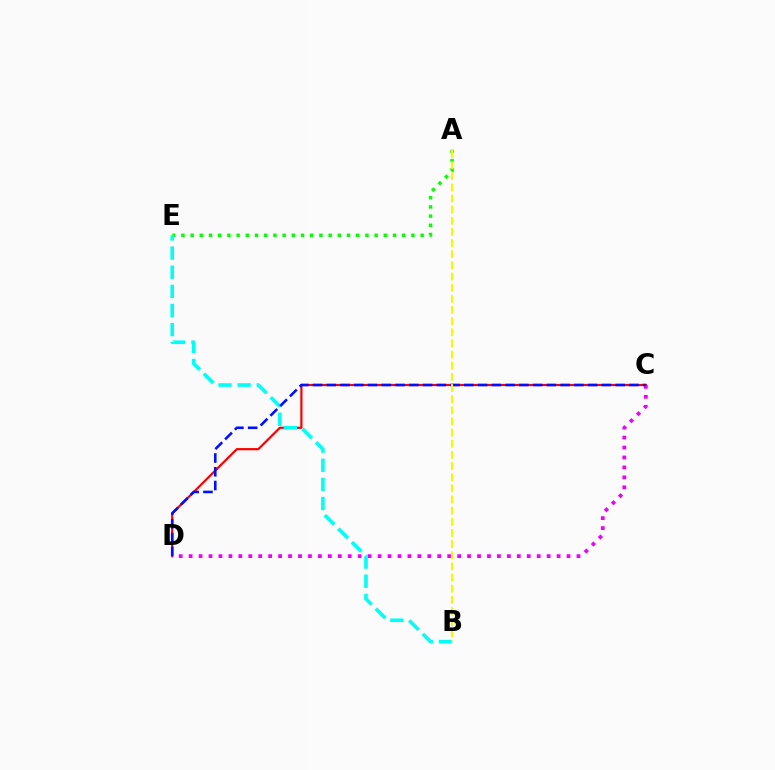{('C', 'D'): [{'color': '#ff0000', 'line_style': 'solid', 'thickness': 1.59}, {'color': '#ee00ff', 'line_style': 'dotted', 'thickness': 2.7}, {'color': '#0010ff', 'line_style': 'dashed', 'thickness': 1.87}], ('A', 'E'): [{'color': '#08ff00', 'line_style': 'dotted', 'thickness': 2.5}], ('B', 'E'): [{'color': '#00fff6', 'line_style': 'dashed', 'thickness': 2.6}], ('A', 'B'): [{'color': '#fcf500', 'line_style': 'dashed', 'thickness': 1.51}]}